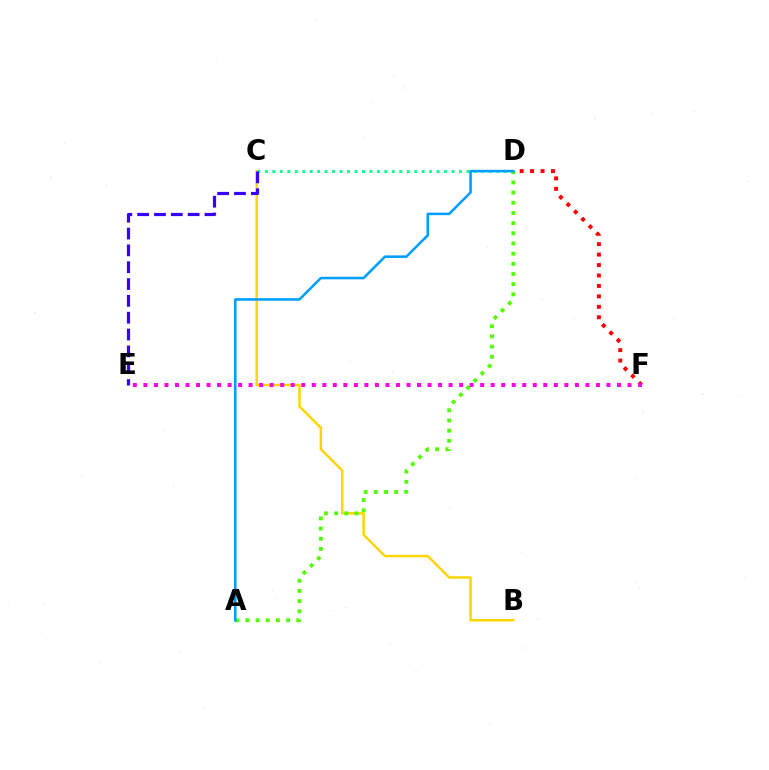{('B', 'C'): [{'color': '#ffd500', 'line_style': 'solid', 'thickness': 1.76}], ('C', 'D'): [{'color': '#00ff86', 'line_style': 'dotted', 'thickness': 2.03}], ('A', 'D'): [{'color': '#4fff00', 'line_style': 'dotted', 'thickness': 2.77}, {'color': '#009eff', 'line_style': 'solid', 'thickness': 1.84}], ('D', 'F'): [{'color': '#ff0000', 'line_style': 'dotted', 'thickness': 2.84}], ('C', 'E'): [{'color': '#3700ff', 'line_style': 'dashed', 'thickness': 2.29}], ('E', 'F'): [{'color': '#ff00ed', 'line_style': 'dotted', 'thickness': 2.86}]}